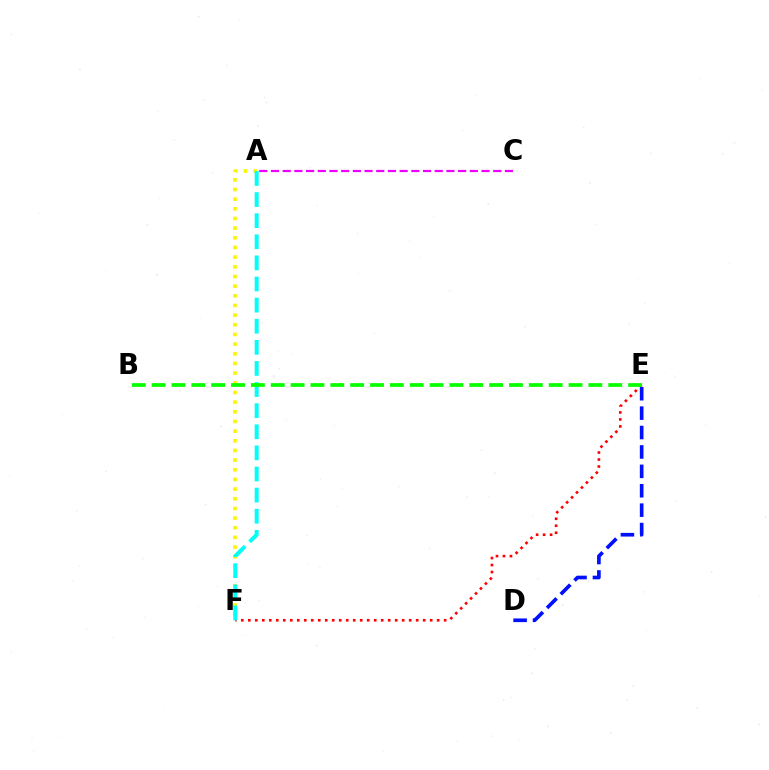{('A', 'F'): [{'color': '#fcf500', 'line_style': 'dotted', 'thickness': 2.63}, {'color': '#00fff6', 'line_style': 'dashed', 'thickness': 2.87}], ('E', 'F'): [{'color': '#ff0000', 'line_style': 'dotted', 'thickness': 1.9}], ('D', 'E'): [{'color': '#0010ff', 'line_style': 'dashed', 'thickness': 2.64}], ('A', 'C'): [{'color': '#ee00ff', 'line_style': 'dashed', 'thickness': 1.59}], ('B', 'E'): [{'color': '#08ff00', 'line_style': 'dashed', 'thickness': 2.7}]}